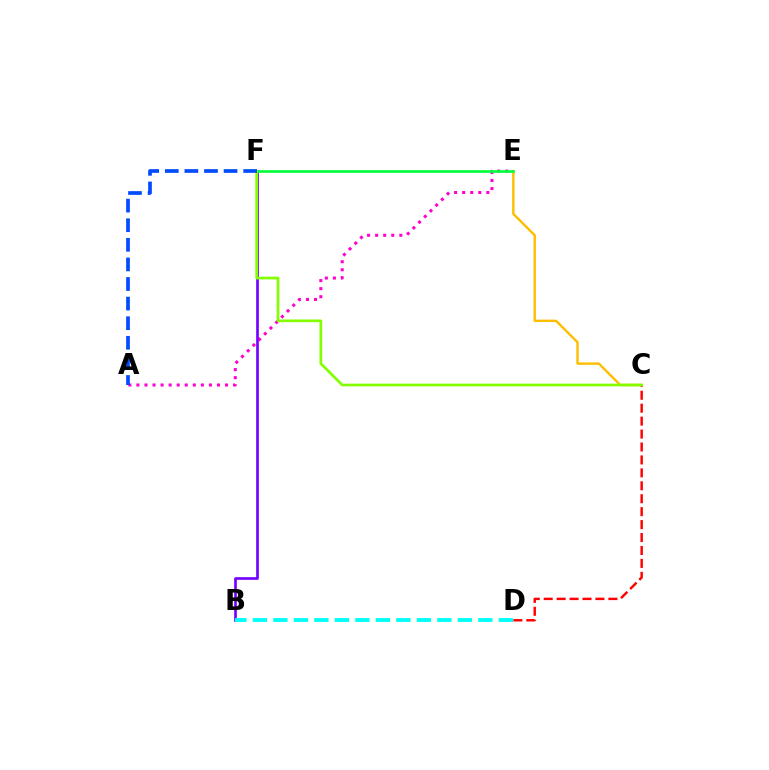{('A', 'E'): [{'color': '#ff00cf', 'line_style': 'dotted', 'thickness': 2.19}], ('B', 'F'): [{'color': '#7200ff', 'line_style': 'solid', 'thickness': 1.91}], ('C', 'E'): [{'color': '#ffbd00', 'line_style': 'solid', 'thickness': 1.73}], ('E', 'F'): [{'color': '#00ff39', 'line_style': 'solid', 'thickness': 1.9}], ('B', 'D'): [{'color': '#00fff6', 'line_style': 'dashed', 'thickness': 2.78}], ('C', 'D'): [{'color': '#ff0000', 'line_style': 'dashed', 'thickness': 1.76}], ('C', 'F'): [{'color': '#84ff00', 'line_style': 'solid', 'thickness': 1.94}], ('A', 'F'): [{'color': '#004bff', 'line_style': 'dashed', 'thickness': 2.66}]}